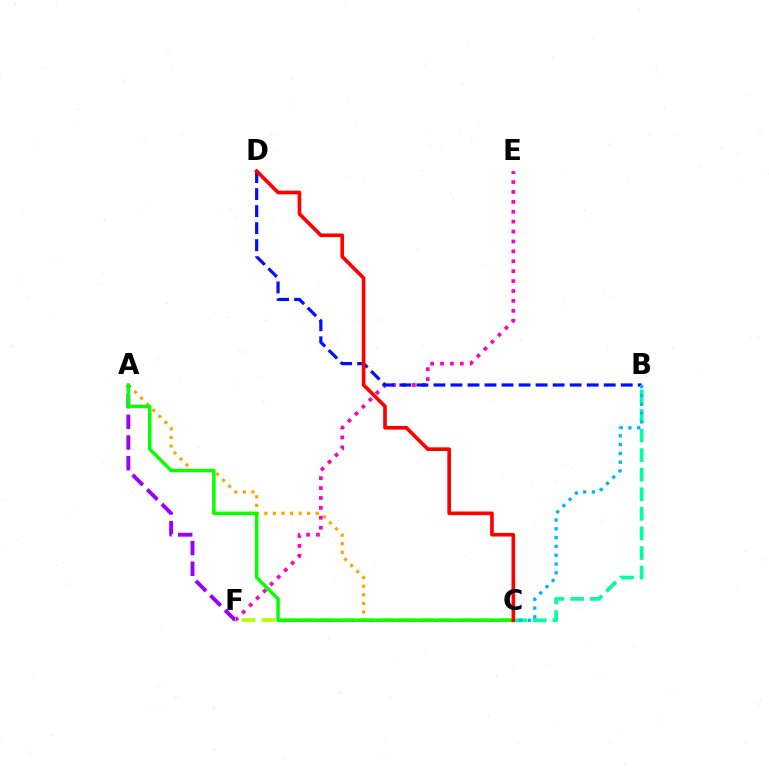{('A', 'C'): [{'color': '#ffa500', 'line_style': 'dotted', 'thickness': 2.33}, {'color': '#08ff00', 'line_style': 'solid', 'thickness': 2.52}], ('E', 'F'): [{'color': '#ff00bd', 'line_style': 'dotted', 'thickness': 2.69}], ('B', 'C'): [{'color': '#00ff9d', 'line_style': 'dashed', 'thickness': 2.66}, {'color': '#00b5ff', 'line_style': 'dotted', 'thickness': 2.39}], ('A', 'F'): [{'color': '#9b00ff', 'line_style': 'dashed', 'thickness': 2.81}], ('C', 'F'): [{'color': '#b3ff00', 'line_style': 'dashed', 'thickness': 2.69}], ('B', 'D'): [{'color': '#0010ff', 'line_style': 'dashed', 'thickness': 2.31}], ('C', 'D'): [{'color': '#ff0000', 'line_style': 'solid', 'thickness': 2.63}]}